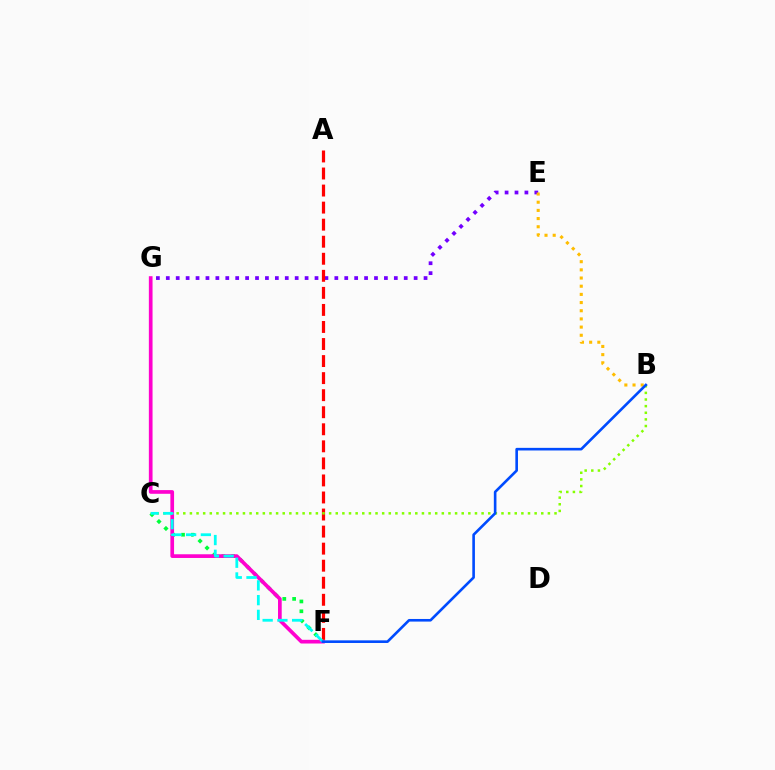{('C', 'F'): [{'color': '#00ff39', 'line_style': 'dotted', 'thickness': 2.67}, {'color': '#00fff6', 'line_style': 'dashed', 'thickness': 2.0}], ('F', 'G'): [{'color': '#ff00cf', 'line_style': 'solid', 'thickness': 2.66}], ('E', 'G'): [{'color': '#7200ff', 'line_style': 'dotted', 'thickness': 2.69}], ('A', 'F'): [{'color': '#ff0000', 'line_style': 'dashed', 'thickness': 2.32}], ('B', 'C'): [{'color': '#84ff00', 'line_style': 'dotted', 'thickness': 1.8}], ('B', 'E'): [{'color': '#ffbd00', 'line_style': 'dotted', 'thickness': 2.22}], ('B', 'F'): [{'color': '#004bff', 'line_style': 'solid', 'thickness': 1.89}]}